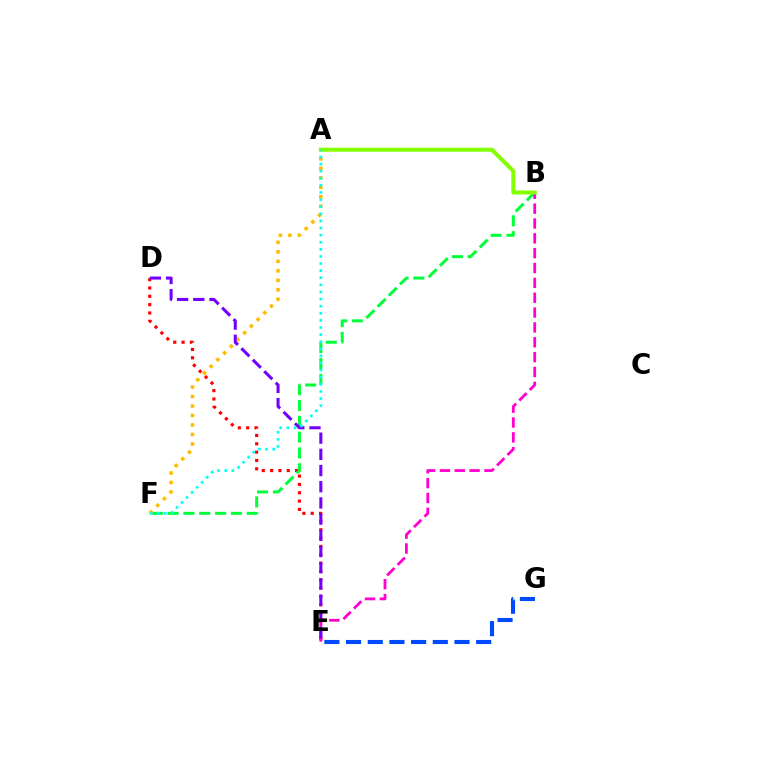{('D', 'E'): [{'color': '#ff0000', 'line_style': 'dotted', 'thickness': 2.27}, {'color': '#7200ff', 'line_style': 'dashed', 'thickness': 2.2}], ('B', 'F'): [{'color': '#00ff39', 'line_style': 'dashed', 'thickness': 2.15}], ('B', 'E'): [{'color': '#ff00cf', 'line_style': 'dashed', 'thickness': 2.02}], ('A', 'F'): [{'color': '#ffbd00', 'line_style': 'dotted', 'thickness': 2.58}, {'color': '#00fff6', 'line_style': 'dotted', 'thickness': 1.93}], ('E', 'G'): [{'color': '#004bff', 'line_style': 'dashed', 'thickness': 2.95}], ('A', 'B'): [{'color': '#84ff00', 'line_style': 'solid', 'thickness': 2.89}]}